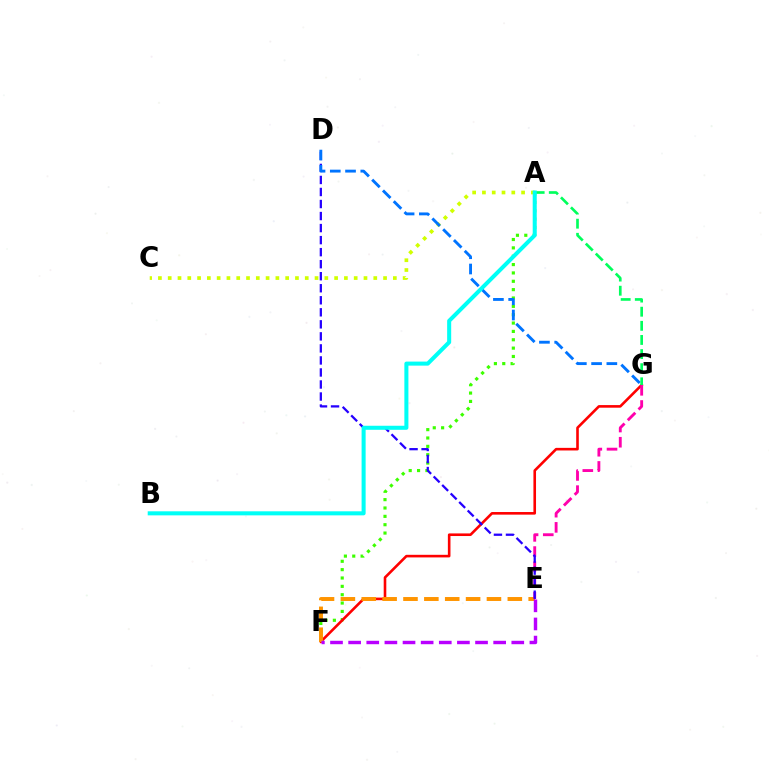{('A', 'F'): [{'color': '#3dff00', 'line_style': 'dotted', 'thickness': 2.27}], ('F', 'G'): [{'color': '#ff0000', 'line_style': 'solid', 'thickness': 1.88}], ('E', 'F'): [{'color': '#ff9400', 'line_style': 'dashed', 'thickness': 2.83}, {'color': '#b900ff', 'line_style': 'dashed', 'thickness': 2.46}], ('E', 'G'): [{'color': '#ff00ac', 'line_style': 'dashed', 'thickness': 2.06}], ('A', 'C'): [{'color': '#d1ff00', 'line_style': 'dotted', 'thickness': 2.66}], ('D', 'E'): [{'color': '#2500ff', 'line_style': 'dashed', 'thickness': 1.63}], ('D', 'G'): [{'color': '#0074ff', 'line_style': 'dashed', 'thickness': 2.07}], ('A', 'G'): [{'color': '#00ff5c', 'line_style': 'dashed', 'thickness': 1.92}], ('A', 'B'): [{'color': '#00fff6', 'line_style': 'solid', 'thickness': 2.91}]}